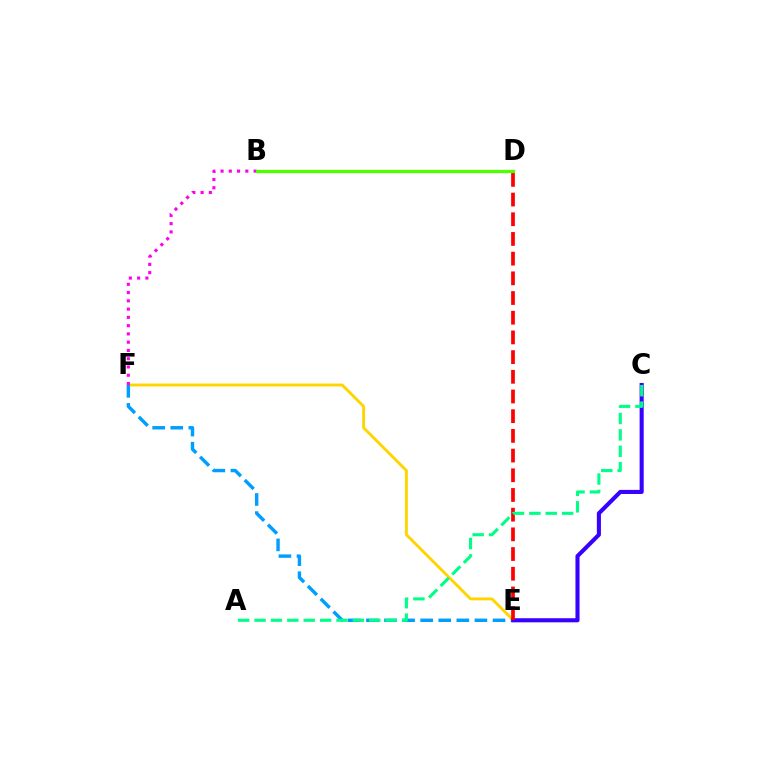{('E', 'F'): [{'color': '#ffd500', 'line_style': 'solid', 'thickness': 2.08}, {'color': '#009eff', 'line_style': 'dashed', 'thickness': 2.46}], ('B', 'F'): [{'color': '#ff00ed', 'line_style': 'dotted', 'thickness': 2.25}], ('C', 'E'): [{'color': '#3700ff', 'line_style': 'solid', 'thickness': 2.94}], ('D', 'E'): [{'color': '#ff0000', 'line_style': 'dashed', 'thickness': 2.68}], ('B', 'D'): [{'color': '#4fff00', 'line_style': 'solid', 'thickness': 2.35}], ('A', 'C'): [{'color': '#00ff86', 'line_style': 'dashed', 'thickness': 2.23}]}